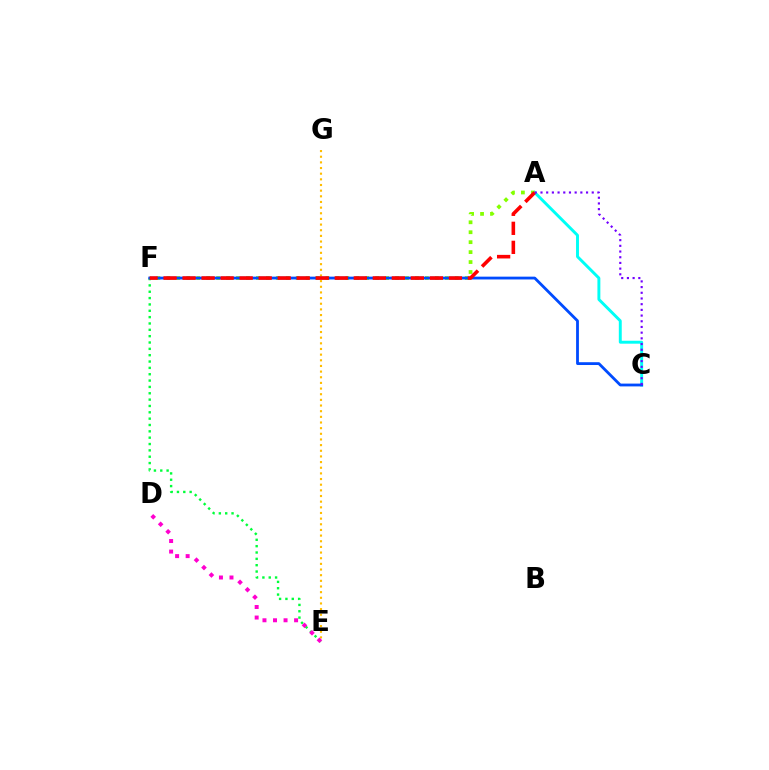{('E', 'G'): [{'color': '#ffbd00', 'line_style': 'dotted', 'thickness': 1.54}], ('A', 'C'): [{'color': '#00fff6', 'line_style': 'solid', 'thickness': 2.11}, {'color': '#7200ff', 'line_style': 'dotted', 'thickness': 1.55}], ('E', 'F'): [{'color': '#00ff39', 'line_style': 'dotted', 'thickness': 1.72}], ('A', 'F'): [{'color': '#84ff00', 'line_style': 'dotted', 'thickness': 2.7}, {'color': '#ff0000', 'line_style': 'dashed', 'thickness': 2.58}], ('C', 'F'): [{'color': '#004bff', 'line_style': 'solid', 'thickness': 2.02}], ('D', 'E'): [{'color': '#ff00cf', 'line_style': 'dotted', 'thickness': 2.86}]}